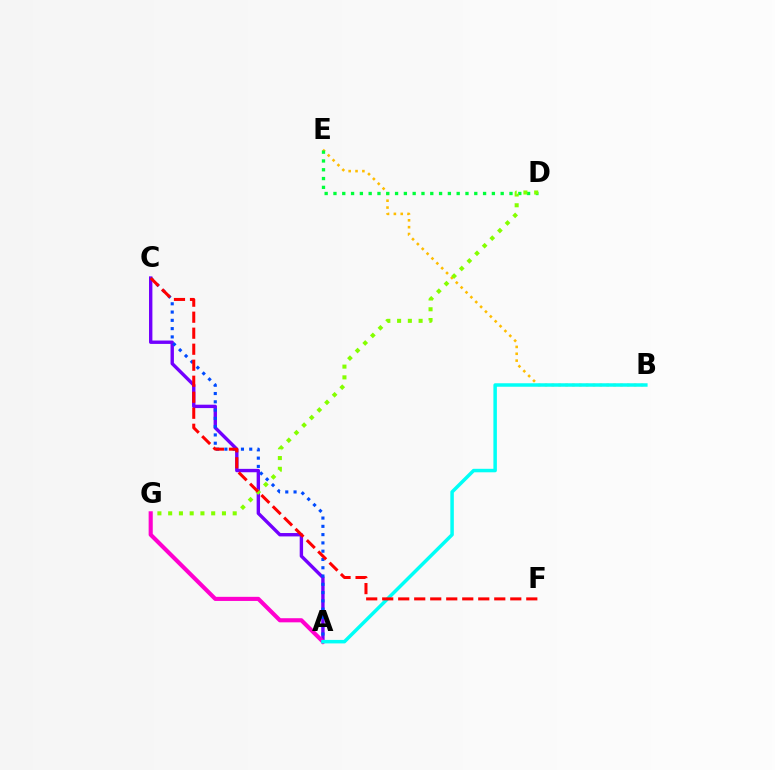{('B', 'E'): [{'color': '#ffbd00', 'line_style': 'dotted', 'thickness': 1.86}], ('D', 'E'): [{'color': '#00ff39', 'line_style': 'dotted', 'thickness': 2.39}], ('A', 'C'): [{'color': '#7200ff', 'line_style': 'solid', 'thickness': 2.44}, {'color': '#004bff', 'line_style': 'dotted', 'thickness': 2.25}], ('A', 'G'): [{'color': '#ff00cf', 'line_style': 'solid', 'thickness': 2.96}], ('A', 'B'): [{'color': '#00fff6', 'line_style': 'solid', 'thickness': 2.51}], ('D', 'G'): [{'color': '#84ff00', 'line_style': 'dotted', 'thickness': 2.92}], ('C', 'F'): [{'color': '#ff0000', 'line_style': 'dashed', 'thickness': 2.17}]}